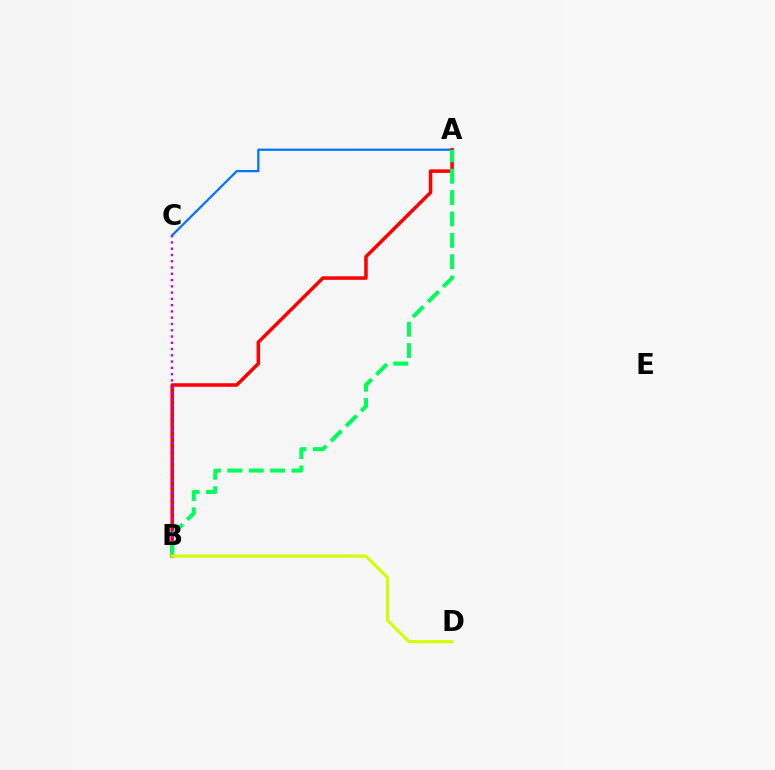{('A', 'C'): [{'color': '#0074ff', 'line_style': 'solid', 'thickness': 1.62}], ('A', 'B'): [{'color': '#ff0000', 'line_style': 'solid', 'thickness': 2.53}, {'color': '#00ff5c', 'line_style': 'dashed', 'thickness': 2.9}], ('B', 'C'): [{'color': '#b900ff', 'line_style': 'dotted', 'thickness': 1.7}], ('B', 'D'): [{'color': '#d1ff00', 'line_style': 'solid', 'thickness': 2.24}]}